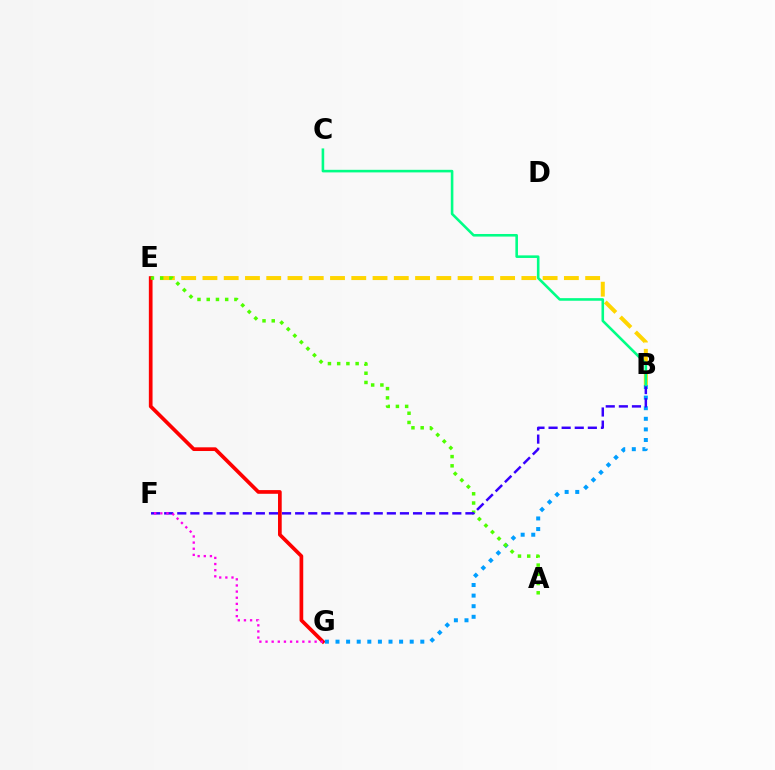{('B', 'E'): [{'color': '#ffd500', 'line_style': 'dashed', 'thickness': 2.89}], ('E', 'G'): [{'color': '#ff0000', 'line_style': 'solid', 'thickness': 2.66}], ('B', 'G'): [{'color': '#009eff', 'line_style': 'dotted', 'thickness': 2.88}], ('A', 'E'): [{'color': '#4fff00', 'line_style': 'dotted', 'thickness': 2.51}], ('B', 'F'): [{'color': '#3700ff', 'line_style': 'dashed', 'thickness': 1.78}], ('F', 'G'): [{'color': '#ff00ed', 'line_style': 'dotted', 'thickness': 1.67}], ('B', 'C'): [{'color': '#00ff86', 'line_style': 'solid', 'thickness': 1.86}]}